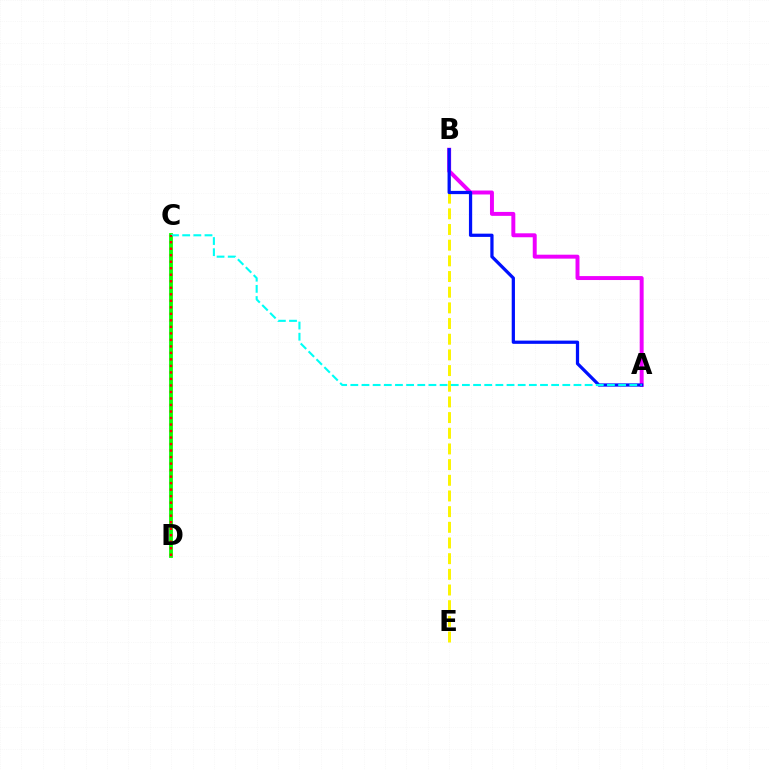{('B', 'E'): [{'color': '#fcf500', 'line_style': 'dashed', 'thickness': 2.13}], ('C', 'D'): [{'color': '#08ff00', 'line_style': 'solid', 'thickness': 2.74}, {'color': '#ff0000', 'line_style': 'dotted', 'thickness': 1.77}], ('A', 'B'): [{'color': '#ee00ff', 'line_style': 'solid', 'thickness': 2.84}, {'color': '#0010ff', 'line_style': 'solid', 'thickness': 2.34}], ('A', 'C'): [{'color': '#00fff6', 'line_style': 'dashed', 'thickness': 1.52}]}